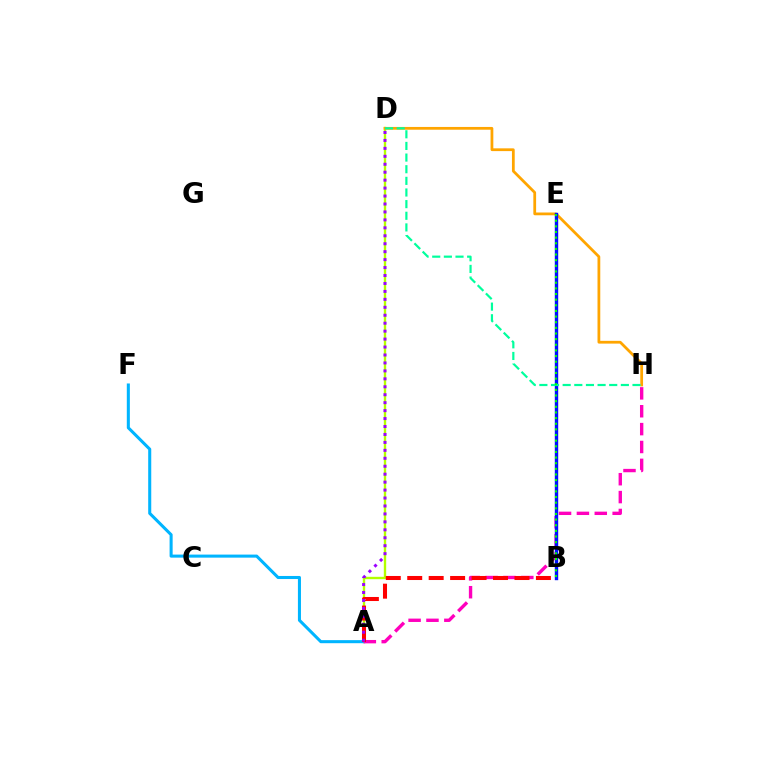{('A', 'D'): [{'color': '#b3ff00', 'line_style': 'solid', 'thickness': 1.71}, {'color': '#9b00ff', 'line_style': 'dotted', 'thickness': 2.16}], ('A', 'F'): [{'color': '#00b5ff', 'line_style': 'solid', 'thickness': 2.2}], ('D', 'H'): [{'color': '#ffa500', 'line_style': 'solid', 'thickness': 1.99}, {'color': '#00ff9d', 'line_style': 'dashed', 'thickness': 1.58}], ('A', 'H'): [{'color': '#ff00bd', 'line_style': 'dashed', 'thickness': 2.43}], ('B', 'E'): [{'color': '#0010ff', 'line_style': 'solid', 'thickness': 2.44}, {'color': '#08ff00', 'line_style': 'dotted', 'thickness': 1.53}], ('A', 'B'): [{'color': '#ff0000', 'line_style': 'dashed', 'thickness': 2.91}]}